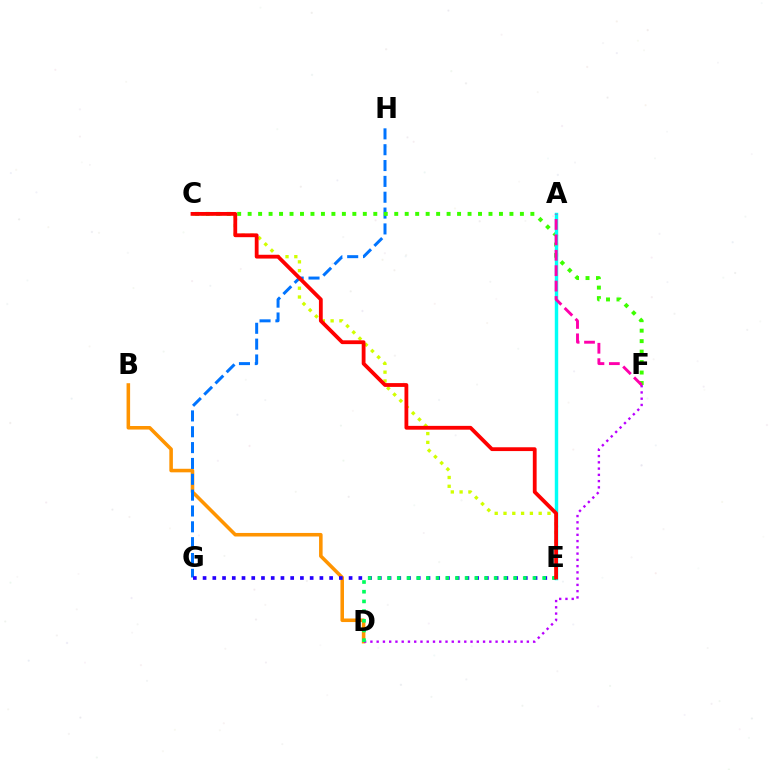{('C', 'E'): [{'color': '#d1ff00', 'line_style': 'dotted', 'thickness': 2.39}, {'color': '#ff0000', 'line_style': 'solid', 'thickness': 2.74}], ('B', 'D'): [{'color': '#ff9400', 'line_style': 'solid', 'thickness': 2.56}], ('G', 'H'): [{'color': '#0074ff', 'line_style': 'dashed', 'thickness': 2.15}], ('C', 'F'): [{'color': '#3dff00', 'line_style': 'dotted', 'thickness': 2.85}], ('A', 'E'): [{'color': '#00fff6', 'line_style': 'solid', 'thickness': 2.48}], ('D', 'F'): [{'color': '#b900ff', 'line_style': 'dotted', 'thickness': 1.7}], ('A', 'F'): [{'color': '#ff00ac', 'line_style': 'dashed', 'thickness': 2.09}], ('E', 'G'): [{'color': '#2500ff', 'line_style': 'dotted', 'thickness': 2.64}], ('D', 'E'): [{'color': '#00ff5c', 'line_style': 'dotted', 'thickness': 2.63}]}